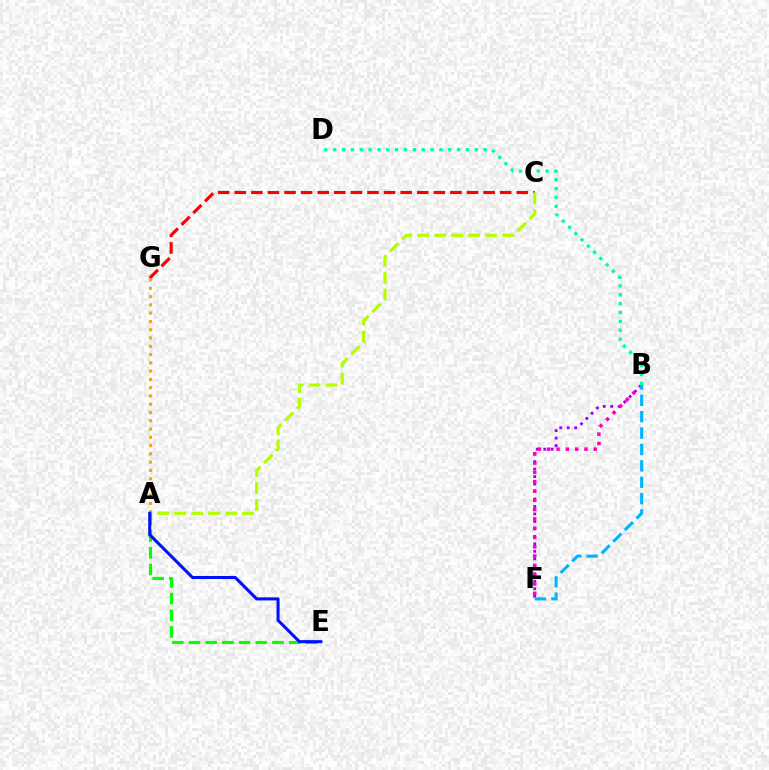{('C', 'G'): [{'color': '#ff0000', 'line_style': 'dashed', 'thickness': 2.25}], ('A', 'C'): [{'color': '#b3ff00', 'line_style': 'dashed', 'thickness': 2.31}], ('A', 'E'): [{'color': '#08ff00', 'line_style': 'dashed', 'thickness': 2.27}, {'color': '#0010ff', 'line_style': 'solid', 'thickness': 2.2}], ('B', 'F'): [{'color': '#9b00ff', 'line_style': 'dotted', 'thickness': 2.03}, {'color': '#ff00bd', 'line_style': 'dotted', 'thickness': 2.53}, {'color': '#00b5ff', 'line_style': 'dashed', 'thickness': 2.23}], ('A', 'G'): [{'color': '#ffa500', 'line_style': 'dotted', 'thickness': 2.25}], ('B', 'D'): [{'color': '#00ff9d', 'line_style': 'dotted', 'thickness': 2.4}]}